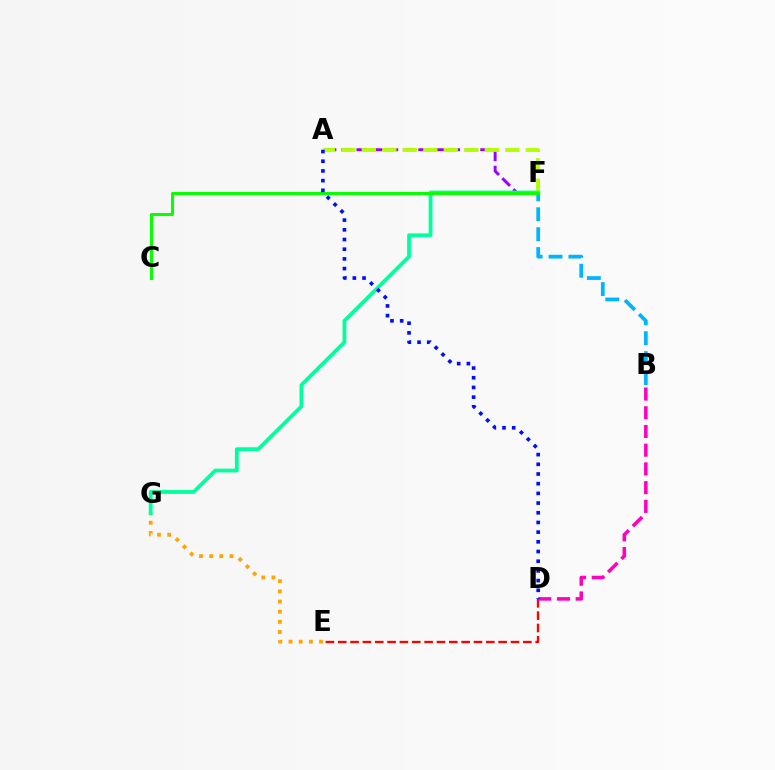{('E', 'G'): [{'color': '#ffa500', 'line_style': 'dotted', 'thickness': 2.76}], ('D', 'E'): [{'color': '#ff0000', 'line_style': 'dashed', 'thickness': 1.68}], ('A', 'F'): [{'color': '#9b00ff', 'line_style': 'dashed', 'thickness': 2.1}, {'color': '#b3ff00', 'line_style': 'dashed', 'thickness': 2.78}], ('B', 'F'): [{'color': '#00b5ff', 'line_style': 'dashed', 'thickness': 2.71}], ('F', 'G'): [{'color': '#00ff9d', 'line_style': 'solid', 'thickness': 2.74}], ('C', 'F'): [{'color': '#08ff00', 'line_style': 'solid', 'thickness': 2.19}], ('B', 'D'): [{'color': '#ff00bd', 'line_style': 'dashed', 'thickness': 2.54}], ('A', 'D'): [{'color': '#0010ff', 'line_style': 'dotted', 'thickness': 2.63}]}